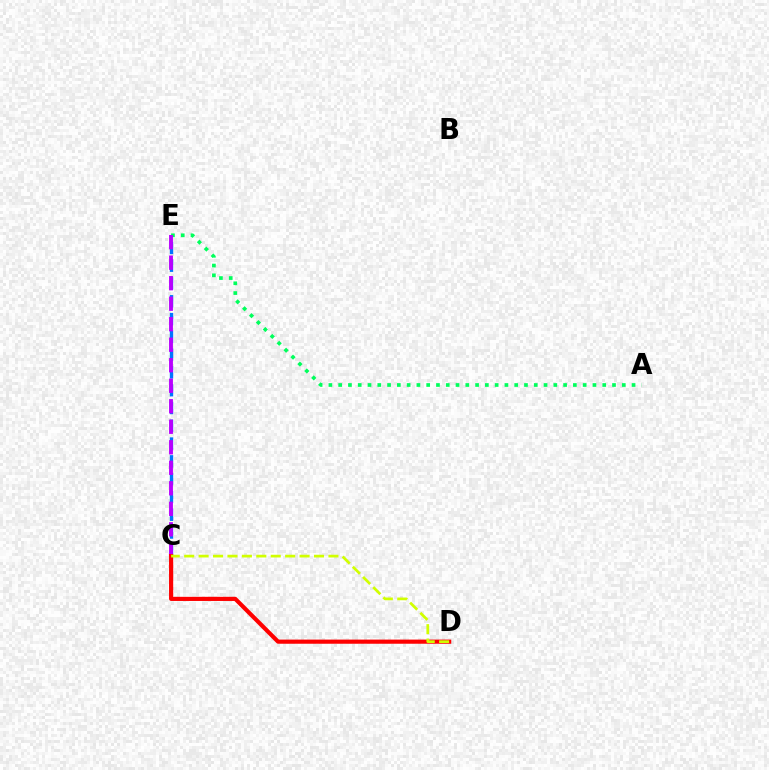{('C', 'E'): [{'color': '#0074ff', 'line_style': 'dashed', 'thickness': 2.42}, {'color': '#b900ff', 'line_style': 'dashed', 'thickness': 2.79}], ('A', 'E'): [{'color': '#00ff5c', 'line_style': 'dotted', 'thickness': 2.66}], ('C', 'D'): [{'color': '#ff0000', 'line_style': 'solid', 'thickness': 2.99}, {'color': '#d1ff00', 'line_style': 'dashed', 'thickness': 1.96}]}